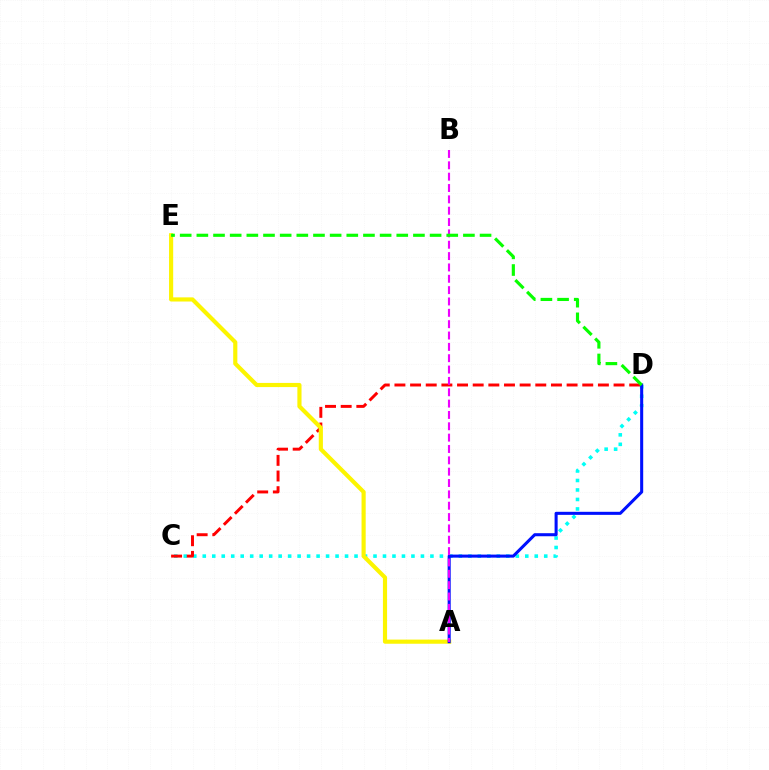{('C', 'D'): [{'color': '#00fff6', 'line_style': 'dotted', 'thickness': 2.58}, {'color': '#ff0000', 'line_style': 'dashed', 'thickness': 2.13}], ('A', 'E'): [{'color': '#fcf500', 'line_style': 'solid', 'thickness': 2.99}], ('A', 'D'): [{'color': '#0010ff', 'line_style': 'solid', 'thickness': 2.2}], ('A', 'B'): [{'color': '#ee00ff', 'line_style': 'dashed', 'thickness': 1.54}], ('D', 'E'): [{'color': '#08ff00', 'line_style': 'dashed', 'thickness': 2.26}]}